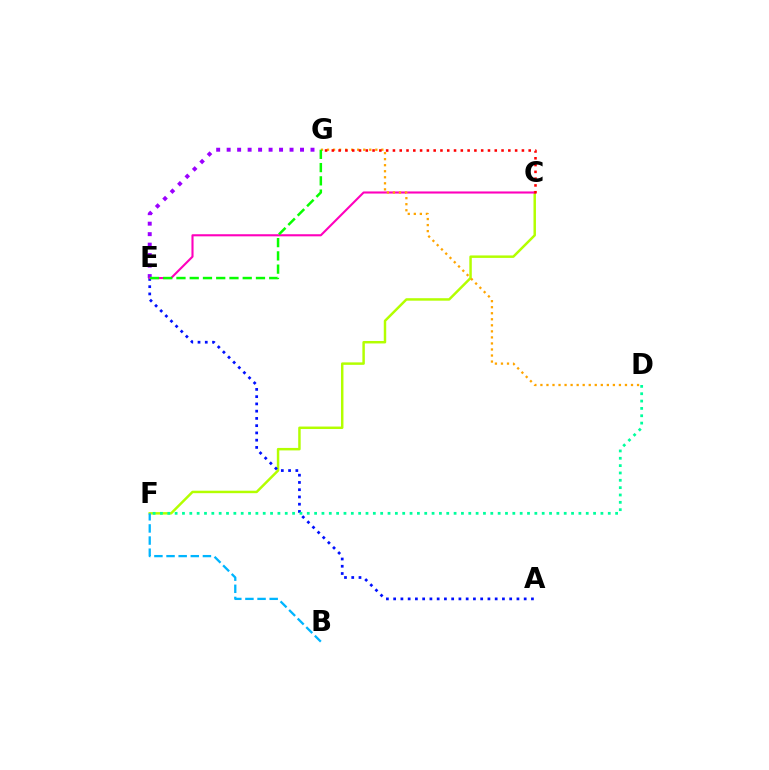{('C', 'F'): [{'color': '#b3ff00', 'line_style': 'solid', 'thickness': 1.78}], ('A', 'E'): [{'color': '#0010ff', 'line_style': 'dotted', 'thickness': 1.97}], ('E', 'G'): [{'color': '#9b00ff', 'line_style': 'dotted', 'thickness': 2.85}, {'color': '#08ff00', 'line_style': 'dashed', 'thickness': 1.8}], ('C', 'E'): [{'color': '#ff00bd', 'line_style': 'solid', 'thickness': 1.51}], ('D', 'G'): [{'color': '#ffa500', 'line_style': 'dotted', 'thickness': 1.64}], ('B', 'F'): [{'color': '#00b5ff', 'line_style': 'dashed', 'thickness': 1.65}], ('D', 'F'): [{'color': '#00ff9d', 'line_style': 'dotted', 'thickness': 1.99}], ('C', 'G'): [{'color': '#ff0000', 'line_style': 'dotted', 'thickness': 1.84}]}